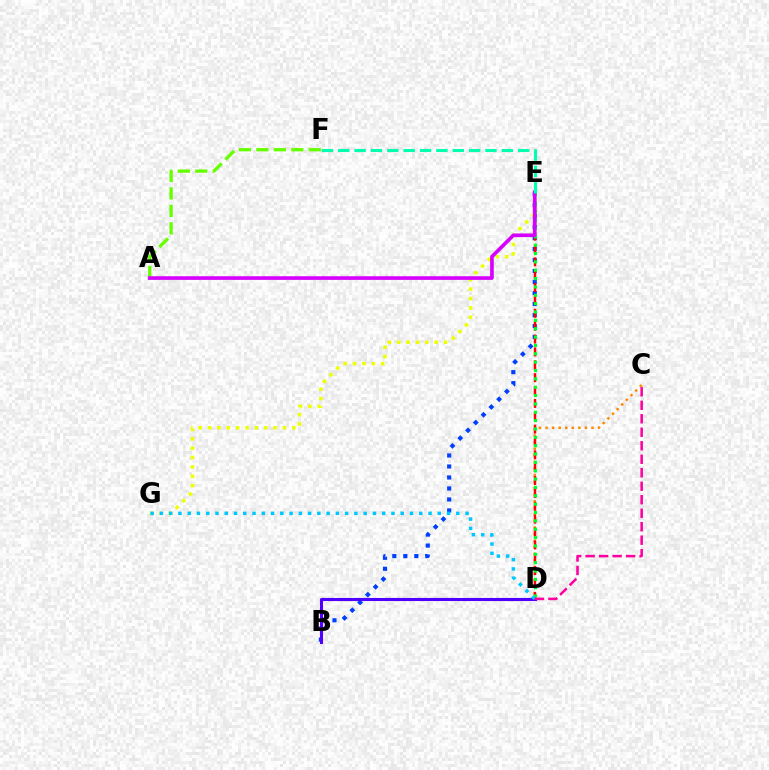{('B', 'E'): [{'color': '#003fff', 'line_style': 'dotted', 'thickness': 2.99}], ('A', 'F'): [{'color': '#66ff00', 'line_style': 'dashed', 'thickness': 2.38}], ('C', 'D'): [{'color': '#ff8800', 'line_style': 'dotted', 'thickness': 1.78}, {'color': '#ff00a0', 'line_style': 'dashed', 'thickness': 1.83}], ('D', 'E'): [{'color': '#ff0000', 'line_style': 'dashed', 'thickness': 1.75}, {'color': '#00ff27', 'line_style': 'dotted', 'thickness': 2.27}], ('E', 'G'): [{'color': '#eeff00', 'line_style': 'dotted', 'thickness': 2.54}], ('A', 'E'): [{'color': '#d600ff', 'line_style': 'solid', 'thickness': 2.62}], ('B', 'D'): [{'color': '#4f00ff', 'line_style': 'solid', 'thickness': 2.22}], ('D', 'G'): [{'color': '#00c7ff', 'line_style': 'dotted', 'thickness': 2.52}], ('E', 'F'): [{'color': '#00ffaf', 'line_style': 'dashed', 'thickness': 2.22}]}